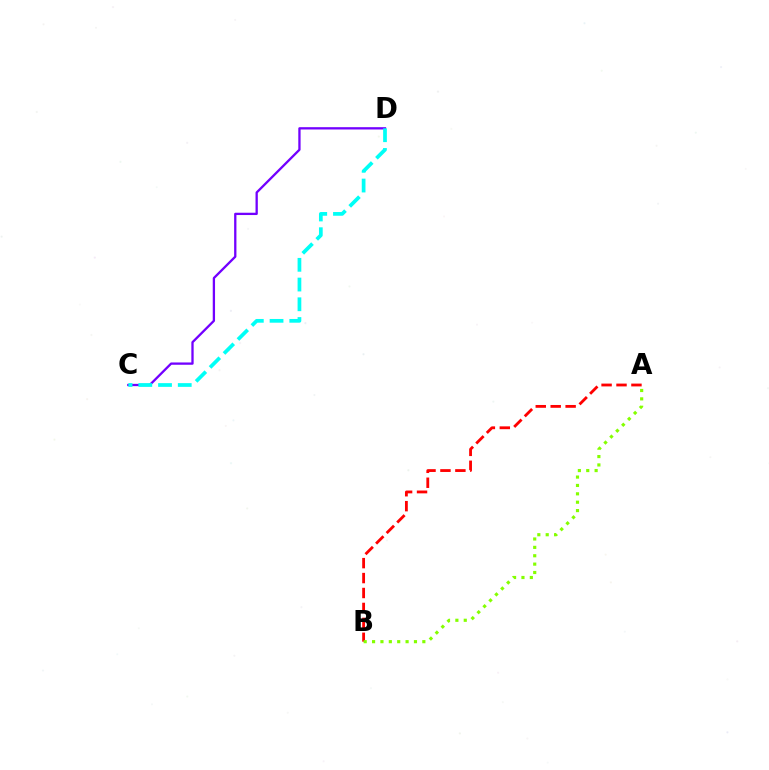{('C', 'D'): [{'color': '#7200ff', 'line_style': 'solid', 'thickness': 1.66}, {'color': '#00fff6', 'line_style': 'dashed', 'thickness': 2.68}], ('A', 'B'): [{'color': '#ff0000', 'line_style': 'dashed', 'thickness': 2.03}, {'color': '#84ff00', 'line_style': 'dotted', 'thickness': 2.28}]}